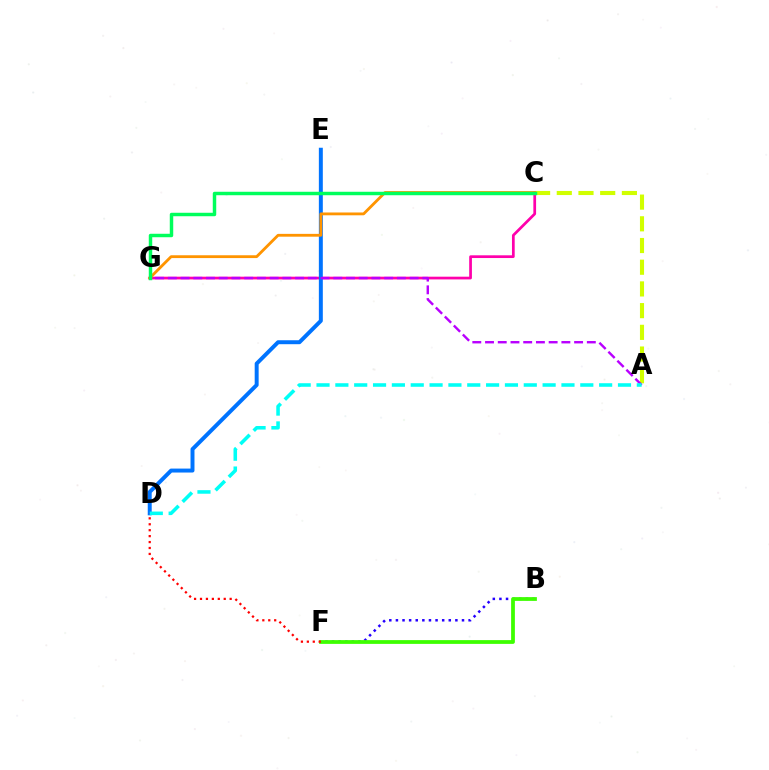{('B', 'F'): [{'color': '#2500ff', 'line_style': 'dotted', 'thickness': 1.8}, {'color': '#3dff00', 'line_style': 'solid', 'thickness': 2.71}], ('C', 'G'): [{'color': '#ff00ac', 'line_style': 'solid', 'thickness': 1.96}, {'color': '#ff9400', 'line_style': 'solid', 'thickness': 2.03}, {'color': '#00ff5c', 'line_style': 'solid', 'thickness': 2.49}], ('A', 'C'): [{'color': '#d1ff00', 'line_style': 'dashed', 'thickness': 2.95}], ('D', 'E'): [{'color': '#0074ff', 'line_style': 'solid', 'thickness': 2.85}], ('A', 'G'): [{'color': '#b900ff', 'line_style': 'dashed', 'thickness': 1.73}], ('D', 'F'): [{'color': '#ff0000', 'line_style': 'dotted', 'thickness': 1.61}], ('A', 'D'): [{'color': '#00fff6', 'line_style': 'dashed', 'thickness': 2.56}]}